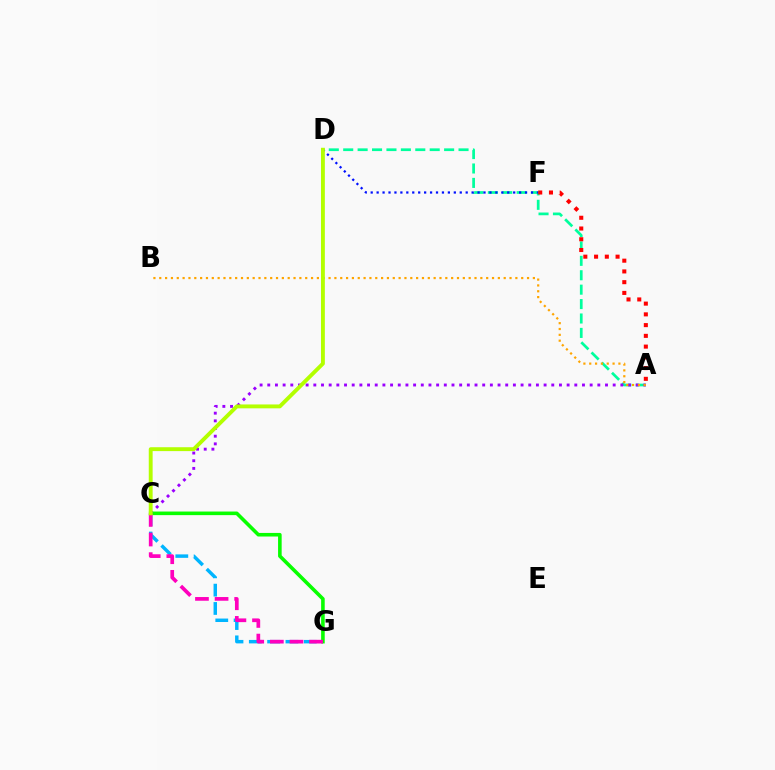{('A', 'D'): [{'color': '#00ff9d', 'line_style': 'dashed', 'thickness': 1.96}], ('A', 'C'): [{'color': '#9b00ff', 'line_style': 'dotted', 'thickness': 2.09}], ('C', 'G'): [{'color': '#00b5ff', 'line_style': 'dashed', 'thickness': 2.49}, {'color': '#08ff00', 'line_style': 'solid', 'thickness': 2.58}, {'color': '#ff00bd', 'line_style': 'dashed', 'thickness': 2.66}], ('A', 'B'): [{'color': '#ffa500', 'line_style': 'dotted', 'thickness': 1.59}], ('D', 'F'): [{'color': '#0010ff', 'line_style': 'dotted', 'thickness': 1.61}], ('A', 'F'): [{'color': '#ff0000', 'line_style': 'dotted', 'thickness': 2.92}], ('C', 'D'): [{'color': '#b3ff00', 'line_style': 'solid', 'thickness': 2.79}]}